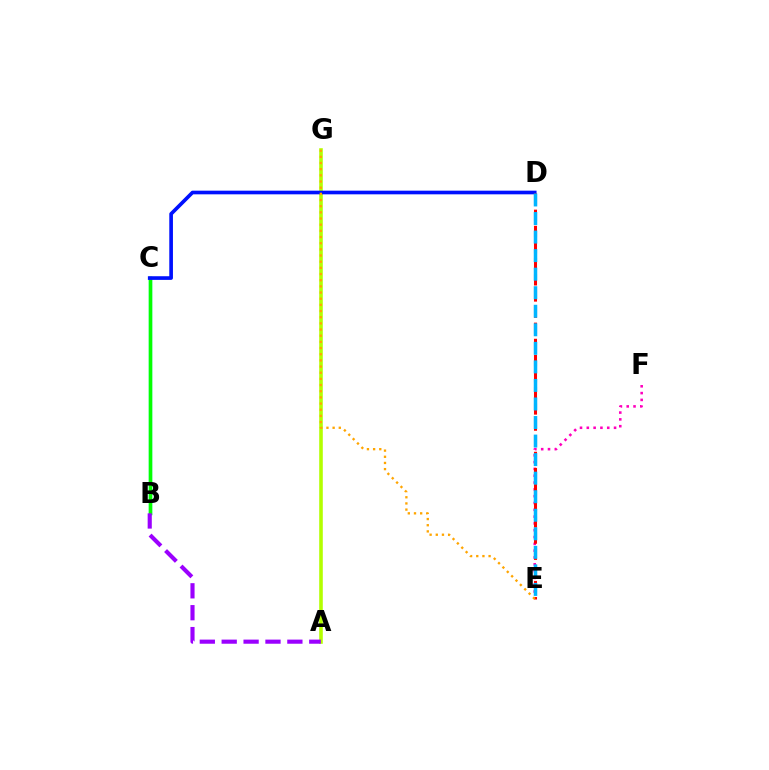{('B', 'C'): [{'color': '#00ff9d', 'line_style': 'solid', 'thickness': 2.46}, {'color': '#08ff00', 'line_style': 'solid', 'thickness': 2.48}], ('A', 'G'): [{'color': '#b3ff00', 'line_style': 'solid', 'thickness': 2.58}], ('C', 'D'): [{'color': '#0010ff', 'line_style': 'solid', 'thickness': 2.64}], ('A', 'B'): [{'color': '#9b00ff', 'line_style': 'dashed', 'thickness': 2.97}], ('E', 'F'): [{'color': '#ff00bd', 'line_style': 'dotted', 'thickness': 1.85}], ('D', 'E'): [{'color': '#ff0000', 'line_style': 'dashed', 'thickness': 2.19}, {'color': '#00b5ff', 'line_style': 'dashed', 'thickness': 2.52}], ('E', 'G'): [{'color': '#ffa500', 'line_style': 'dotted', 'thickness': 1.68}]}